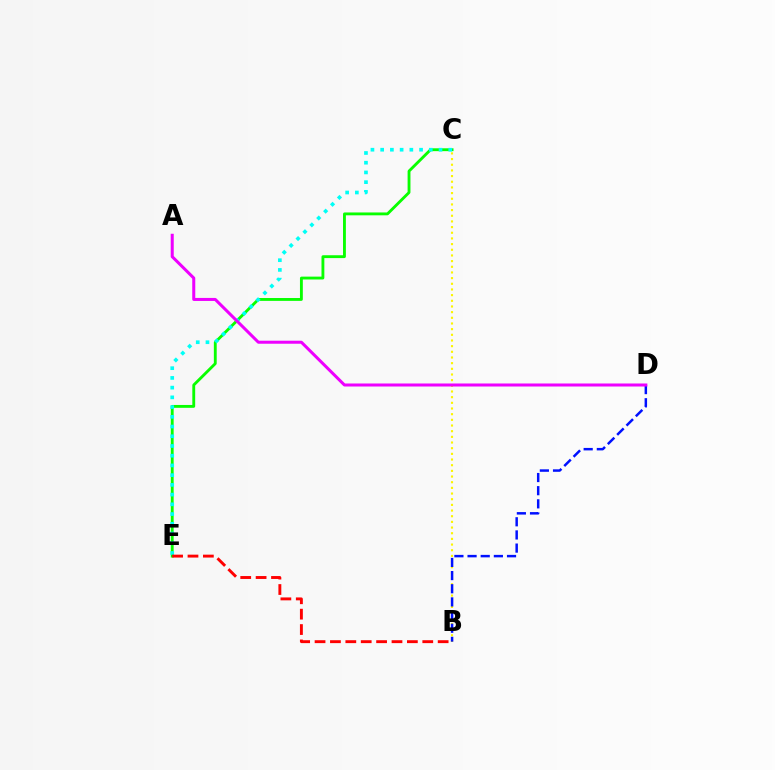{('C', 'E'): [{'color': '#08ff00', 'line_style': 'solid', 'thickness': 2.05}, {'color': '#00fff6', 'line_style': 'dotted', 'thickness': 2.64}], ('B', 'C'): [{'color': '#fcf500', 'line_style': 'dotted', 'thickness': 1.54}], ('B', 'E'): [{'color': '#ff0000', 'line_style': 'dashed', 'thickness': 2.09}], ('B', 'D'): [{'color': '#0010ff', 'line_style': 'dashed', 'thickness': 1.79}], ('A', 'D'): [{'color': '#ee00ff', 'line_style': 'solid', 'thickness': 2.18}]}